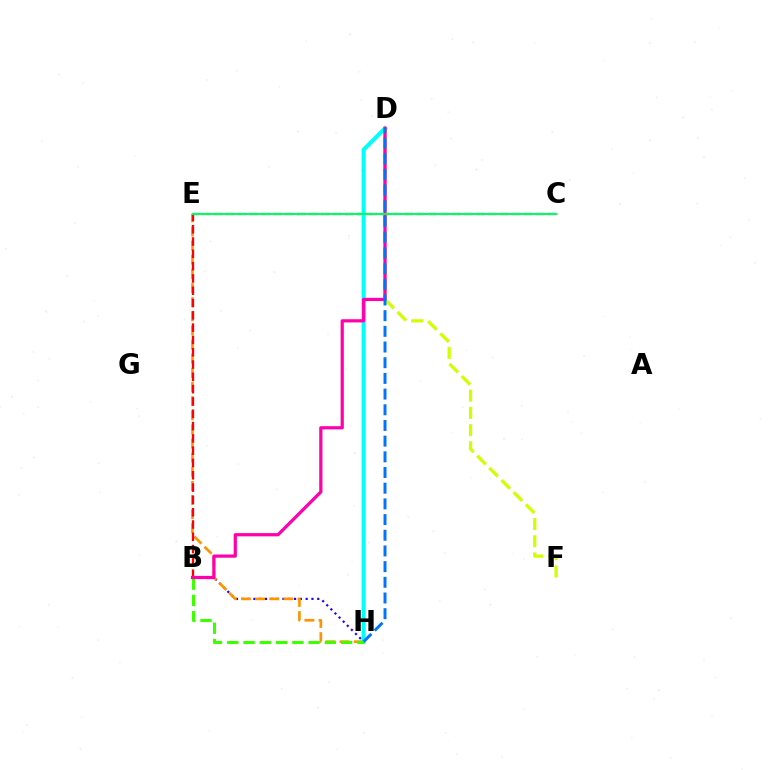{('B', 'H'): [{'color': '#2500ff', 'line_style': 'dotted', 'thickness': 1.58}, {'color': '#3dff00', 'line_style': 'dashed', 'thickness': 2.21}], ('E', 'H'): [{'color': '#ff9400', 'line_style': 'dashed', 'thickness': 1.92}], ('B', 'E'): [{'color': '#ff0000', 'line_style': 'dashed', 'thickness': 1.67}], ('C', 'E'): [{'color': '#b900ff', 'line_style': 'dashed', 'thickness': 1.62}, {'color': '#00ff5c', 'line_style': 'solid', 'thickness': 1.53}], ('D', 'H'): [{'color': '#00fff6', 'line_style': 'solid', 'thickness': 2.91}, {'color': '#0074ff', 'line_style': 'dashed', 'thickness': 2.13}], ('D', 'F'): [{'color': '#d1ff00', 'line_style': 'dashed', 'thickness': 2.34}], ('B', 'D'): [{'color': '#ff00ac', 'line_style': 'solid', 'thickness': 2.31}]}